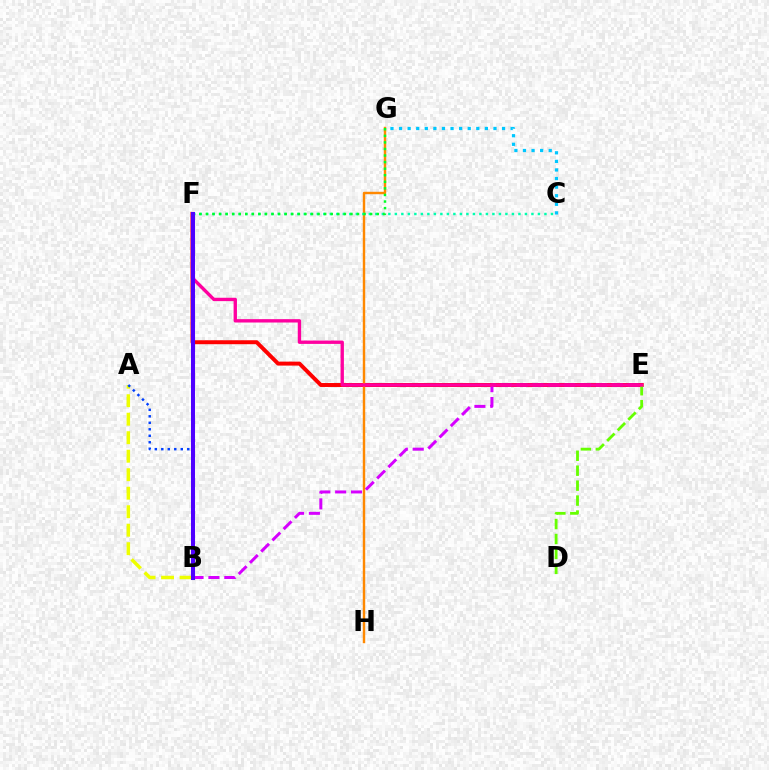{('A', 'B'): [{'color': '#eeff00', 'line_style': 'dashed', 'thickness': 2.51}, {'color': '#003fff', 'line_style': 'dotted', 'thickness': 1.76}], ('E', 'F'): [{'color': '#ff0000', 'line_style': 'solid', 'thickness': 2.85}, {'color': '#ff00a0', 'line_style': 'solid', 'thickness': 2.42}], ('D', 'E'): [{'color': '#66ff00', 'line_style': 'dashed', 'thickness': 2.03}], ('G', 'H'): [{'color': '#ff8800', 'line_style': 'solid', 'thickness': 1.75}], ('C', 'F'): [{'color': '#00ffaf', 'line_style': 'dotted', 'thickness': 1.77}], ('B', 'E'): [{'color': '#d600ff', 'line_style': 'dashed', 'thickness': 2.16}], ('F', 'G'): [{'color': '#00ff27', 'line_style': 'dotted', 'thickness': 1.79}], ('B', 'F'): [{'color': '#4f00ff', 'line_style': 'solid', 'thickness': 2.91}], ('C', 'G'): [{'color': '#00c7ff', 'line_style': 'dotted', 'thickness': 2.33}]}